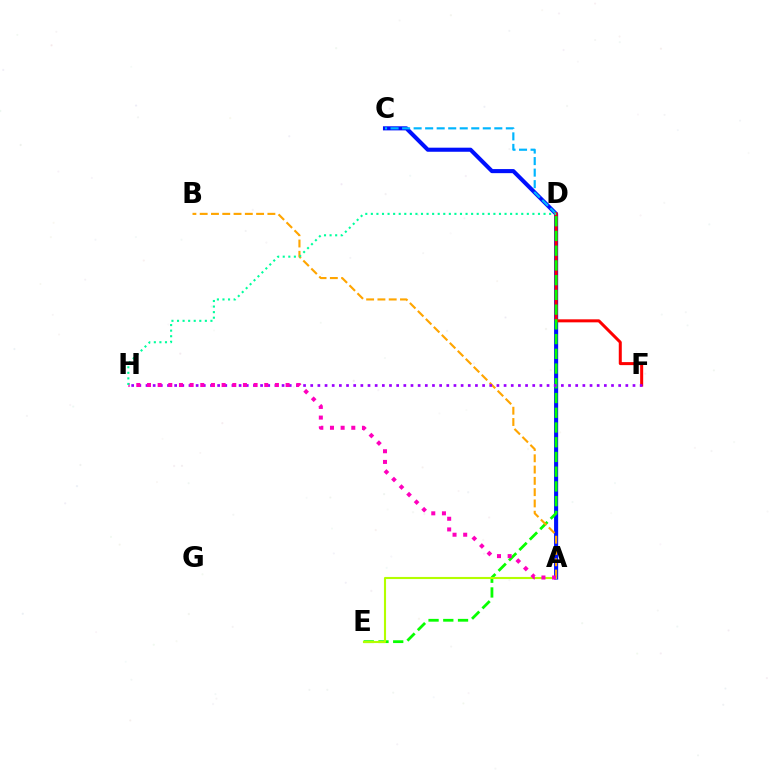{('A', 'C'): [{'color': '#0010ff', 'line_style': 'solid', 'thickness': 2.94}], ('C', 'D'): [{'color': '#00b5ff', 'line_style': 'dashed', 'thickness': 1.57}], ('D', 'F'): [{'color': '#ff0000', 'line_style': 'solid', 'thickness': 2.17}], ('D', 'E'): [{'color': '#08ff00', 'line_style': 'dashed', 'thickness': 2.0}], ('A', 'B'): [{'color': '#ffa500', 'line_style': 'dashed', 'thickness': 1.53}], ('F', 'H'): [{'color': '#9b00ff', 'line_style': 'dotted', 'thickness': 1.95}], ('A', 'E'): [{'color': '#b3ff00', 'line_style': 'solid', 'thickness': 1.52}], ('A', 'H'): [{'color': '#ff00bd', 'line_style': 'dotted', 'thickness': 2.9}], ('D', 'H'): [{'color': '#00ff9d', 'line_style': 'dotted', 'thickness': 1.51}]}